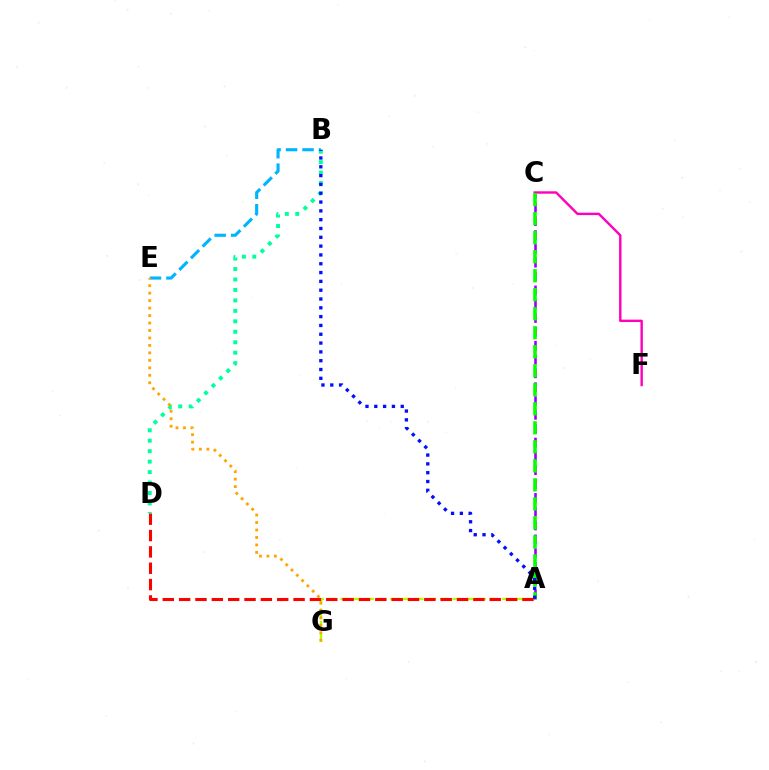{('B', 'E'): [{'color': '#00b5ff', 'line_style': 'dashed', 'thickness': 2.24}], ('A', 'G'): [{'color': '#b3ff00', 'line_style': 'dashed', 'thickness': 1.69}], ('A', 'C'): [{'color': '#9b00ff', 'line_style': 'dashed', 'thickness': 1.88}, {'color': '#08ff00', 'line_style': 'dashed', 'thickness': 2.58}], ('B', 'D'): [{'color': '#00ff9d', 'line_style': 'dotted', 'thickness': 2.84}], ('C', 'F'): [{'color': '#ff00bd', 'line_style': 'solid', 'thickness': 1.73}], ('E', 'G'): [{'color': '#ffa500', 'line_style': 'dotted', 'thickness': 2.03}], ('A', 'D'): [{'color': '#ff0000', 'line_style': 'dashed', 'thickness': 2.22}], ('A', 'B'): [{'color': '#0010ff', 'line_style': 'dotted', 'thickness': 2.39}]}